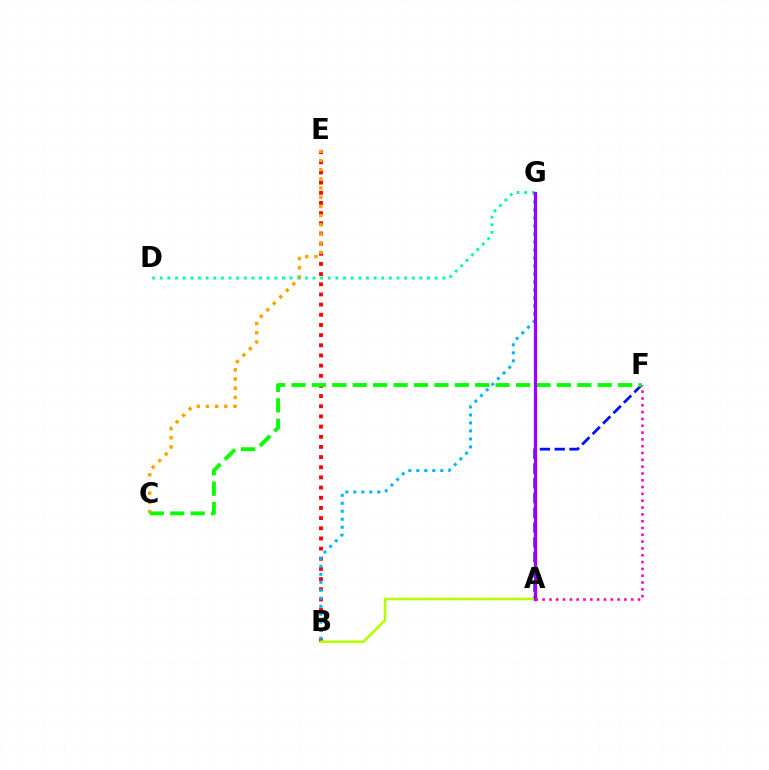{('B', 'E'): [{'color': '#ff0000', 'line_style': 'dotted', 'thickness': 2.76}], ('A', 'F'): [{'color': '#0010ff', 'line_style': 'dashed', 'thickness': 2.01}, {'color': '#ff00bd', 'line_style': 'dotted', 'thickness': 1.85}], ('C', 'E'): [{'color': '#ffa500', 'line_style': 'dotted', 'thickness': 2.5}], ('D', 'G'): [{'color': '#00ff9d', 'line_style': 'dotted', 'thickness': 2.07}], ('A', 'B'): [{'color': '#b3ff00', 'line_style': 'solid', 'thickness': 1.84}], ('C', 'F'): [{'color': '#08ff00', 'line_style': 'dashed', 'thickness': 2.77}], ('B', 'G'): [{'color': '#00b5ff', 'line_style': 'dotted', 'thickness': 2.17}], ('A', 'G'): [{'color': '#9b00ff', 'line_style': 'solid', 'thickness': 2.33}]}